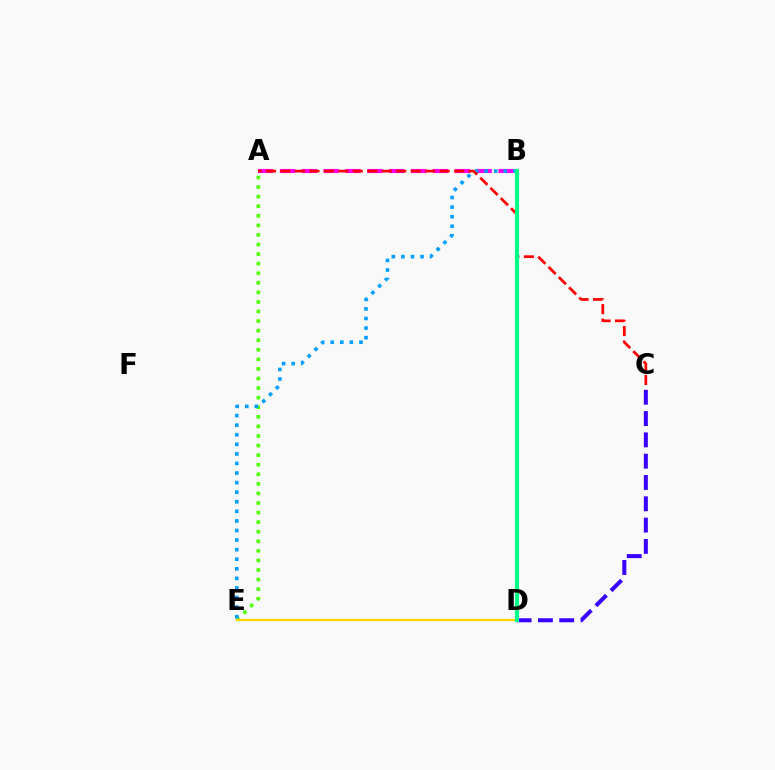{('A', 'E'): [{'color': '#4fff00', 'line_style': 'dotted', 'thickness': 2.6}], ('C', 'D'): [{'color': '#3700ff', 'line_style': 'dashed', 'thickness': 2.89}], ('A', 'B'): [{'color': '#ff00ed', 'line_style': 'dashed', 'thickness': 2.97}], ('B', 'E'): [{'color': '#009eff', 'line_style': 'dotted', 'thickness': 2.6}], ('D', 'E'): [{'color': '#ffd500', 'line_style': 'solid', 'thickness': 1.6}], ('A', 'C'): [{'color': '#ff0000', 'line_style': 'dashed', 'thickness': 1.97}], ('B', 'D'): [{'color': '#00ff86', 'line_style': 'solid', 'thickness': 2.96}]}